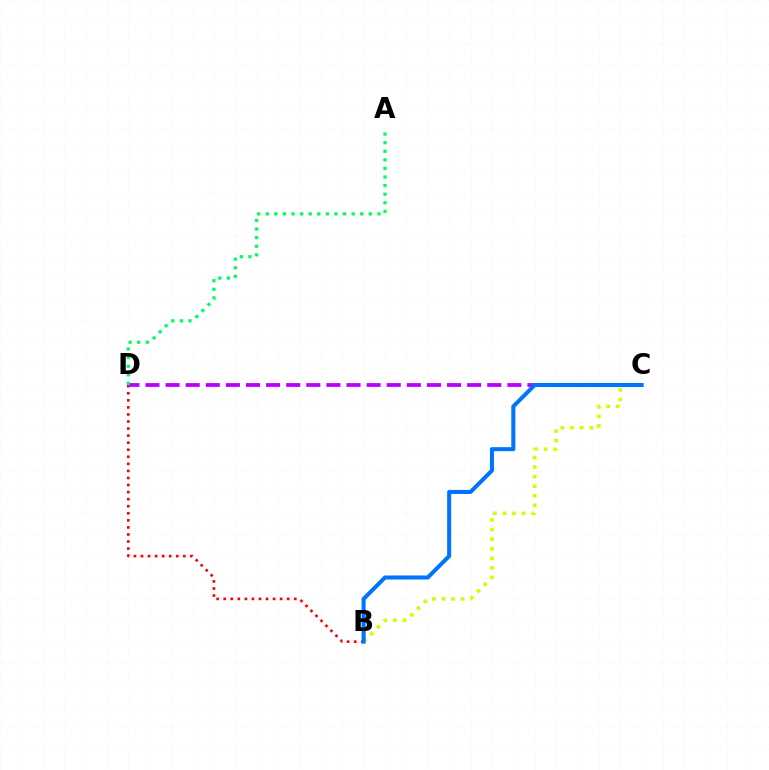{('B', 'D'): [{'color': '#ff0000', 'line_style': 'dotted', 'thickness': 1.92}], ('C', 'D'): [{'color': '#b900ff', 'line_style': 'dashed', 'thickness': 2.73}], ('B', 'C'): [{'color': '#d1ff00', 'line_style': 'dotted', 'thickness': 2.6}, {'color': '#0074ff', 'line_style': 'solid', 'thickness': 2.91}], ('A', 'D'): [{'color': '#00ff5c', 'line_style': 'dotted', 'thickness': 2.33}]}